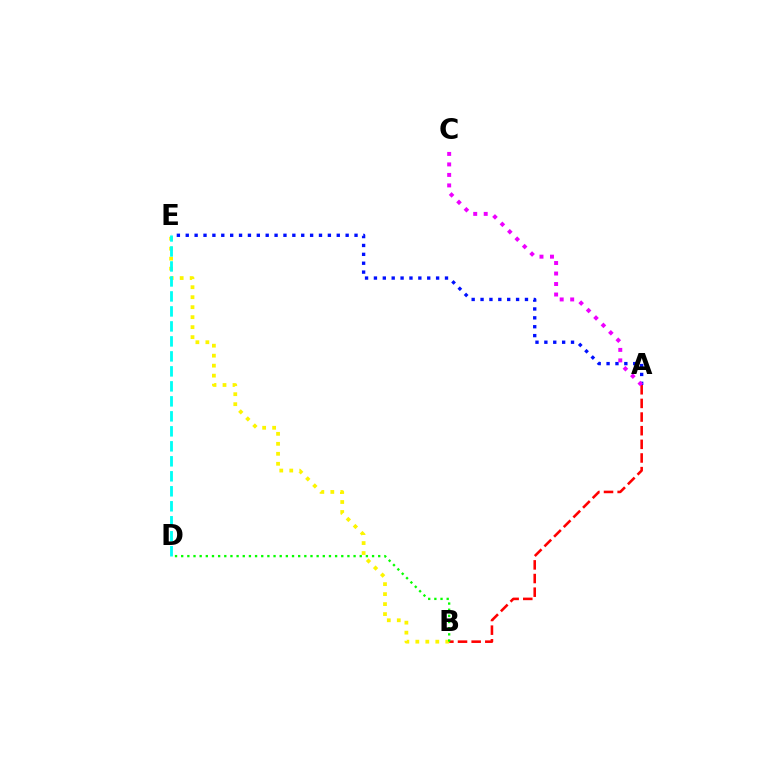{('A', 'B'): [{'color': '#ff0000', 'line_style': 'dashed', 'thickness': 1.85}], ('B', 'E'): [{'color': '#fcf500', 'line_style': 'dotted', 'thickness': 2.71}], ('A', 'E'): [{'color': '#0010ff', 'line_style': 'dotted', 'thickness': 2.41}], ('D', 'E'): [{'color': '#00fff6', 'line_style': 'dashed', 'thickness': 2.04}], ('B', 'D'): [{'color': '#08ff00', 'line_style': 'dotted', 'thickness': 1.67}], ('A', 'C'): [{'color': '#ee00ff', 'line_style': 'dotted', 'thickness': 2.85}]}